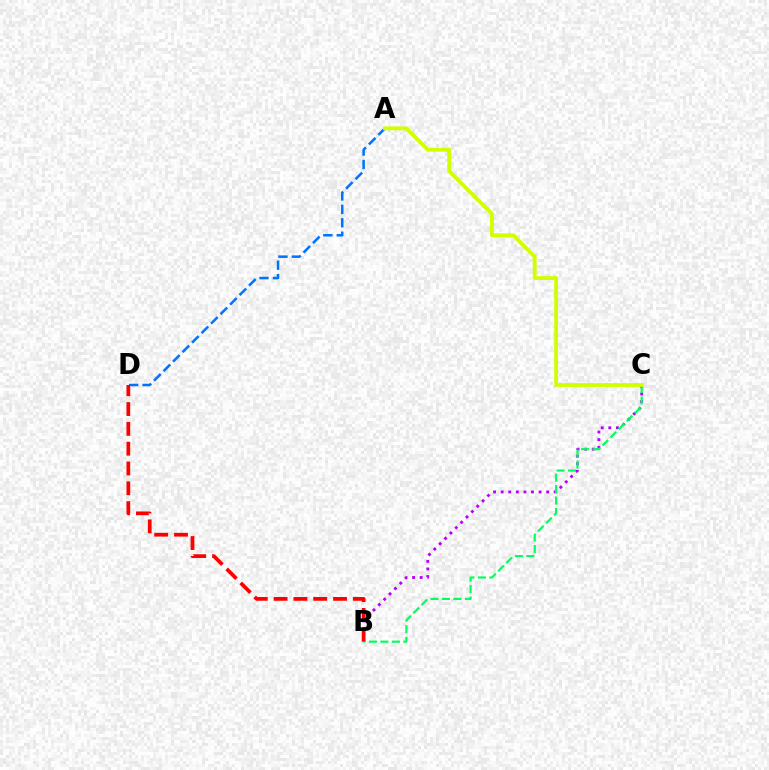{('B', 'C'): [{'color': '#b900ff', 'line_style': 'dotted', 'thickness': 2.06}, {'color': '#00ff5c', 'line_style': 'dashed', 'thickness': 1.56}], ('A', 'D'): [{'color': '#0074ff', 'line_style': 'dashed', 'thickness': 1.83}], ('B', 'D'): [{'color': '#ff0000', 'line_style': 'dashed', 'thickness': 2.69}], ('A', 'C'): [{'color': '#d1ff00', 'line_style': 'solid', 'thickness': 2.76}]}